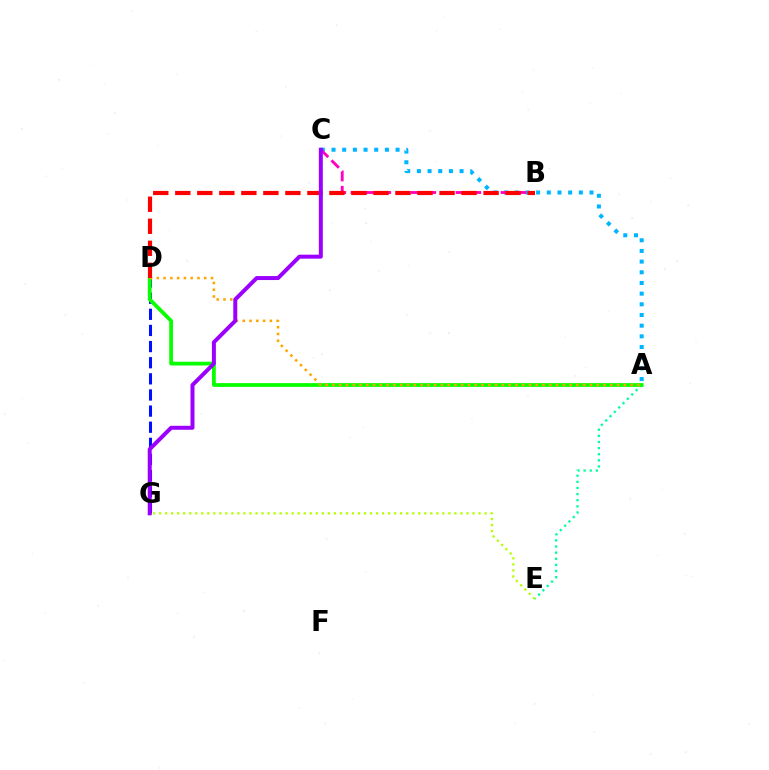{('A', 'E'): [{'color': '#00ff9d', 'line_style': 'dotted', 'thickness': 1.66}], ('A', 'C'): [{'color': '#00b5ff', 'line_style': 'dotted', 'thickness': 2.9}], ('D', 'G'): [{'color': '#0010ff', 'line_style': 'dashed', 'thickness': 2.19}], ('B', 'C'): [{'color': '#ff00bd', 'line_style': 'dashed', 'thickness': 2.04}], ('A', 'D'): [{'color': '#08ff00', 'line_style': 'solid', 'thickness': 2.71}, {'color': '#ffa500', 'line_style': 'dotted', 'thickness': 1.84}], ('E', 'G'): [{'color': '#b3ff00', 'line_style': 'dotted', 'thickness': 1.64}], ('B', 'D'): [{'color': '#ff0000', 'line_style': 'dashed', 'thickness': 2.99}], ('C', 'G'): [{'color': '#9b00ff', 'line_style': 'solid', 'thickness': 2.86}]}